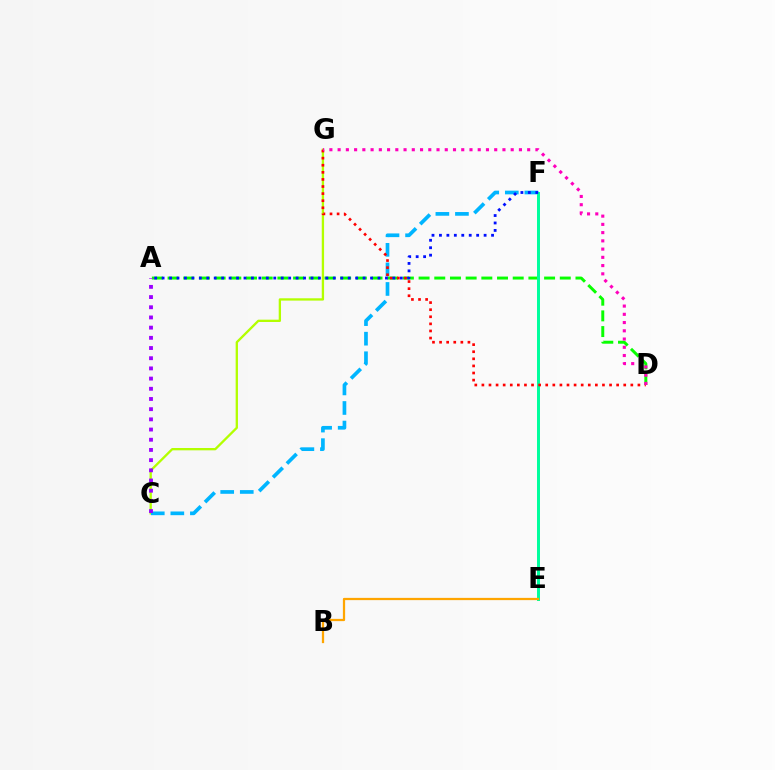{('A', 'D'): [{'color': '#08ff00', 'line_style': 'dashed', 'thickness': 2.13}], ('C', 'G'): [{'color': '#b3ff00', 'line_style': 'solid', 'thickness': 1.67}], ('C', 'F'): [{'color': '#00b5ff', 'line_style': 'dashed', 'thickness': 2.66}], ('E', 'F'): [{'color': '#00ff9d', 'line_style': 'solid', 'thickness': 2.15}], ('B', 'E'): [{'color': '#ffa500', 'line_style': 'solid', 'thickness': 1.62}], ('D', 'G'): [{'color': '#ff0000', 'line_style': 'dotted', 'thickness': 1.93}, {'color': '#ff00bd', 'line_style': 'dotted', 'thickness': 2.24}], ('A', 'F'): [{'color': '#0010ff', 'line_style': 'dotted', 'thickness': 2.02}], ('A', 'C'): [{'color': '#9b00ff', 'line_style': 'dotted', 'thickness': 2.77}]}